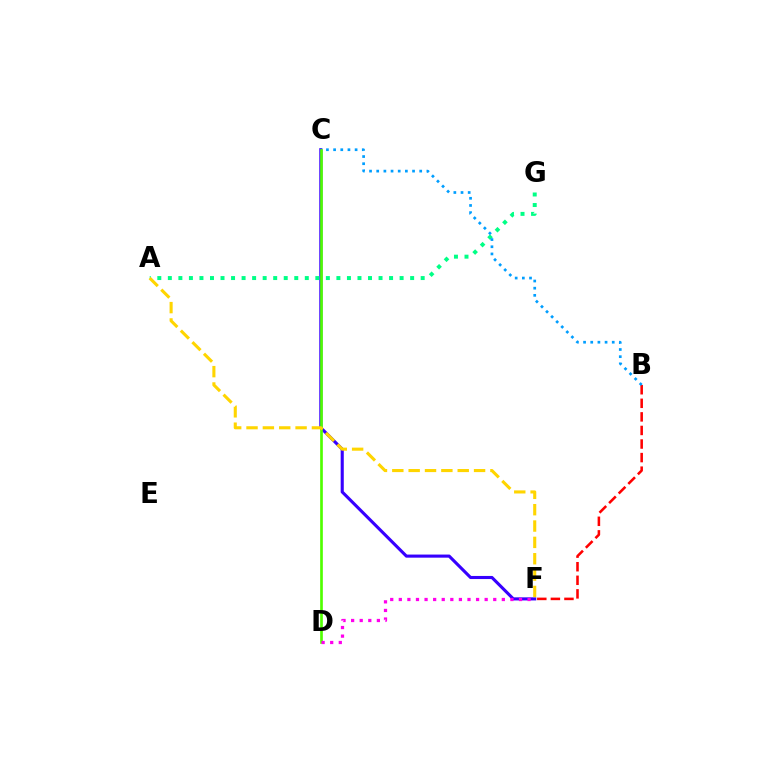{('B', 'F'): [{'color': '#ff0000', 'line_style': 'dashed', 'thickness': 1.84}], ('C', 'F'): [{'color': '#3700ff', 'line_style': 'solid', 'thickness': 2.23}], ('A', 'G'): [{'color': '#00ff86', 'line_style': 'dotted', 'thickness': 2.86}], ('B', 'C'): [{'color': '#009eff', 'line_style': 'dotted', 'thickness': 1.95}], ('C', 'D'): [{'color': '#4fff00', 'line_style': 'solid', 'thickness': 1.92}], ('D', 'F'): [{'color': '#ff00ed', 'line_style': 'dotted', 'thickness': 2.33}], ('A', 'F'): [{'color': '#ffd500', 'line_style': 'dashed', 'thickness': 2.22}]}